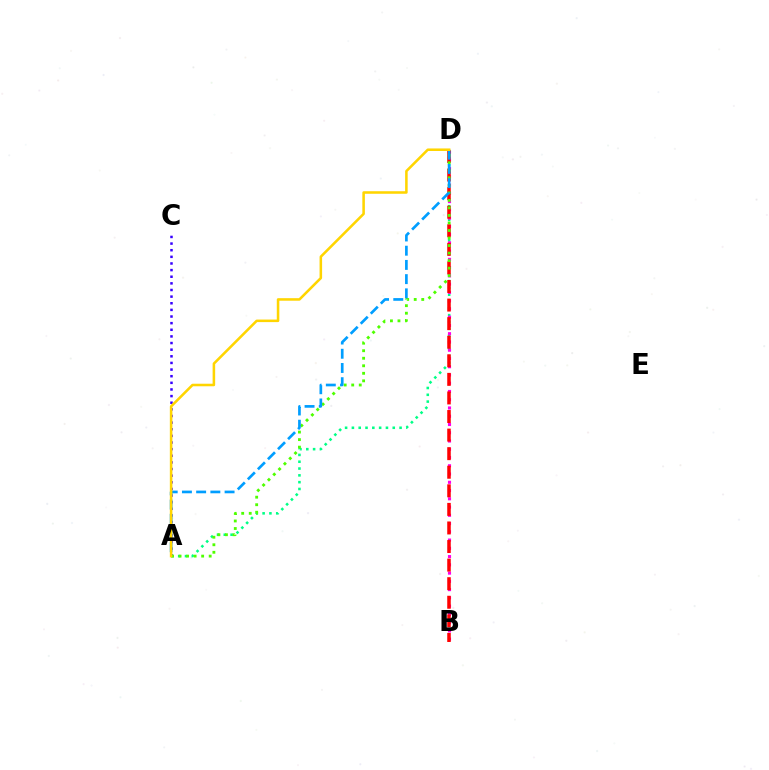{('A', 'D'): [{'color': '#00ff86', 'line_style': 'dotted', 'thickness': 1.85}, {'color': '#4fff00', 'line_style': 'dotted', 'thickness': 2.05}, {'color': '#009eff', 'line_style': 'dashed', 'thickness': 1.93}, {'color': '#ffd500', 'line_style': 'solid', 'thickness': 1.83}], ('A', 'C'): [{'color': '#3700ff', 'line_style': 'dotted', 'thickness': 1.8}], ('B', 'D'): [{'color': '#ff00ed', 'line_style': 'dotted', 'thickness': 2.24}, {'color': '#ff0000', 'line_style': 'dashed', 'thickness': 2.52}]}